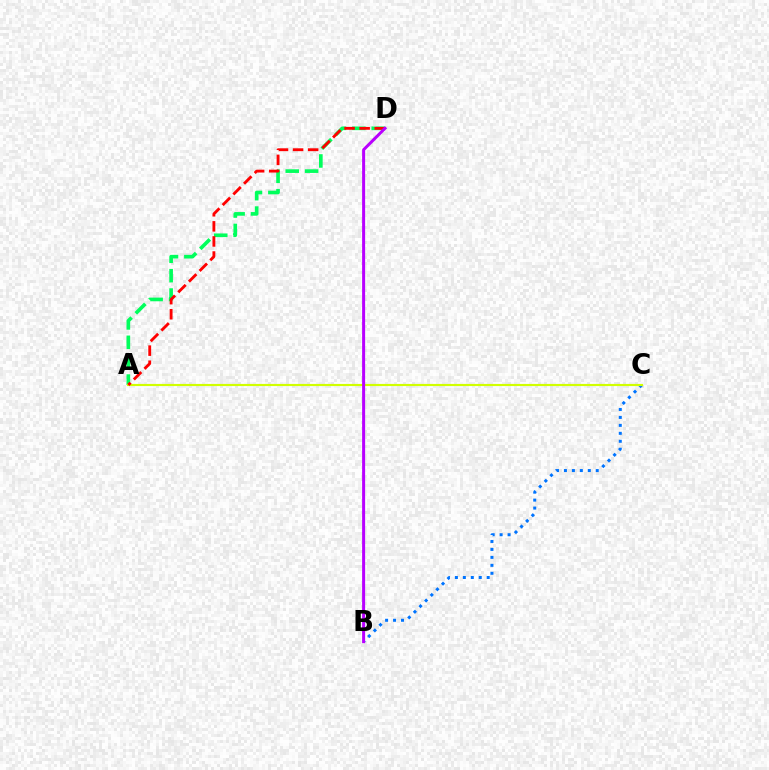{('B', 'C'): [{'color': '#0074ff', 'line_style': 'dotted', 'thickness': 2.16}], ('A', 'D'): [{'color': '#00ff5c', 'line_style': 'dashed', 'thickness': 2.63}, {'color': '#ff0000', 'line_style': 'dashed', 'thickness': 2.05}], ('A', 'C'): [{'color': '#d1ff00', 'line_style': 'solid', 'thickness': 1.55}], ('B', 'D'): [{'color': '#b900ff', 'line_style': 'solid', 'thickness': 2.16}]}